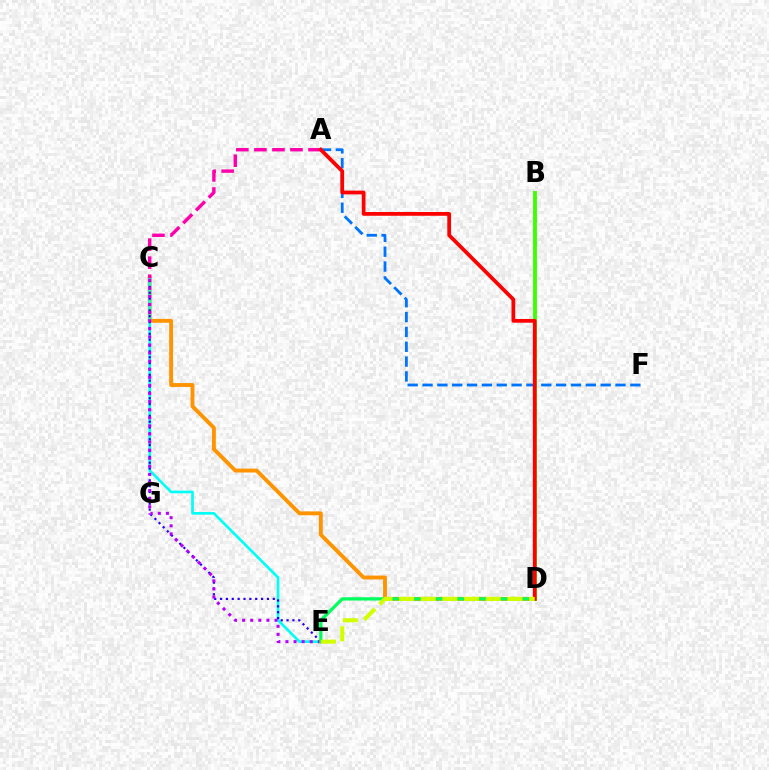{('C', 'D'): [{'color': '#ff9400', 'line_style': 'solid', 'thickness': 2.79}], ('C', 'E'): [{'color': '#00fff6', 'line_style': 'solid', 'thickness': 1.92}, {'color': '#2500ff', 'line_style': 'dotted', 'thickness': 1.59}, {'color': '#b900ff', 'line_style': 'dotted', 'thickness': 2.2}], ('A', 'F'): [{'color': '#0074ff', 'line_style': 'dashed', 'thickness': 2.02}], ('A', 'C'): [{'color': '#ff00ac', 'line_style': 'dashed', 'thickness': 2.45}], ('D', 'E'): [{'color': '#00ff5c', 'line_style': 'solid', 'thickness': 2.36}, {'color': '#d1ff00', 'line_style': 'dashed', 'thickness': 2.94}], ('B', 'D'): [{'color': '#3dff00', 'line_style': 'solid', 'thickness': 2.77}], ('A', 'D'): [{'color': '#ff0000', 'line_style': 'solid', 'thickness': 2.7}]}